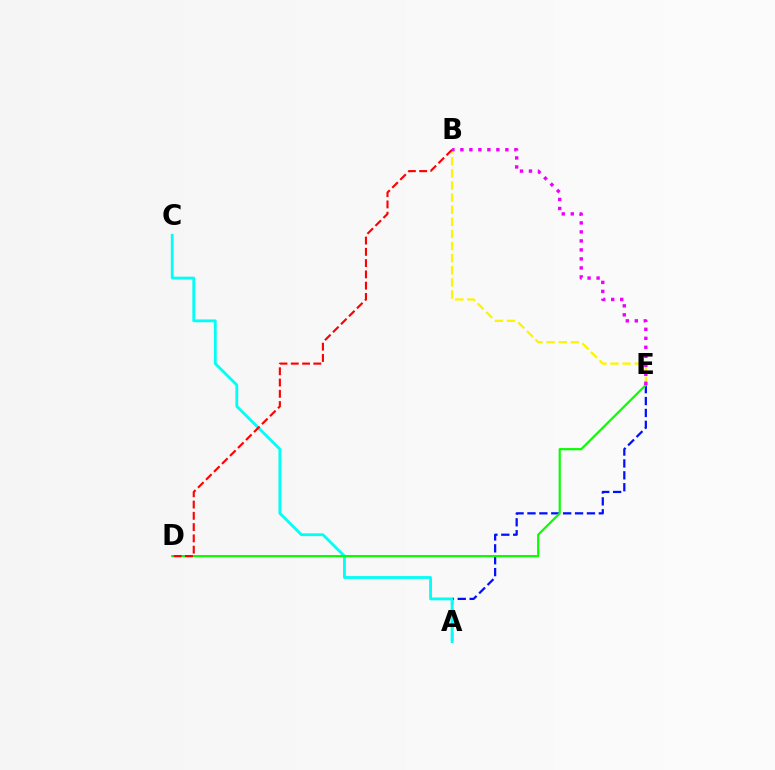{('A', 'E'): [{'color': '#0010ff', 'line_style': 'dashed', 'thickness': 1.62}], ('A', 'C'): [{'color': '#00fff6', 'line_style': 'solid', 'thickness': 2.02}], ('D', 'E'): [{'color': '#08ff00', 'line_style': 'solid', 'thickness': 1.58}], ('B', 'E'): [{'color': '#fcf500', 'line_style': 'dashed', 'thickness': 1.65}, {'color': '#ee00ff', 'line_style': 'dotted', 'thickness': 2.44}], ('B', 'D'): [{'color': '#ff0000', 'line_style': 'dashed', 'thickness': 1.53}]}